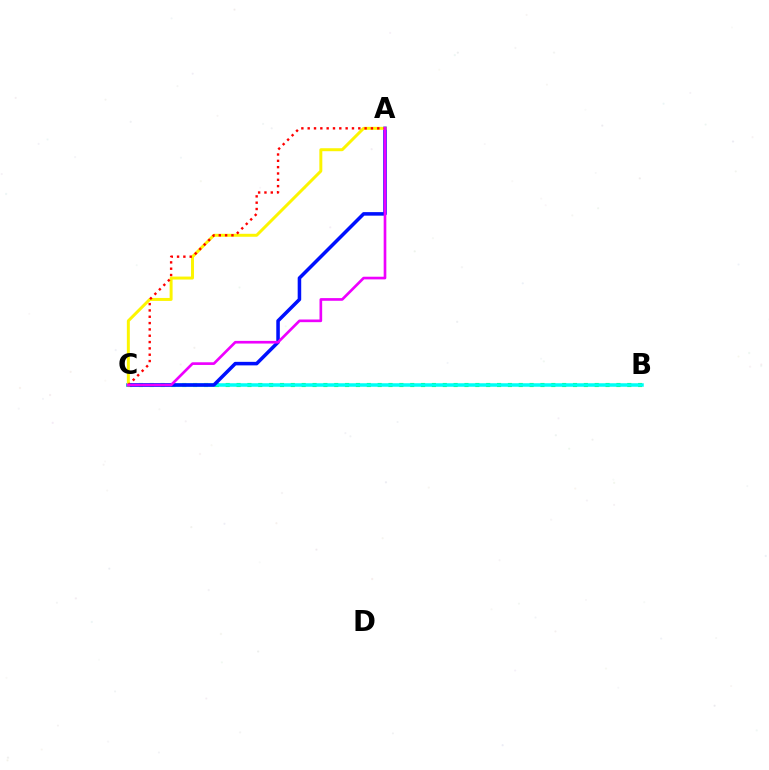{('B', 'C'): [{'color': '#08ff00', 'line_style': 'dotted', 'thickness': 2.95}, {'color': '#00fff6', 'line_style': 'solid', 'thickness': 2.54}], ('A', 'C'): [{'color': '#0010ff', 'line_style': 'solid', 'thickness': 2.54}, {'color': '#fcf500', 'line_style': 'solid', 'thickness': 2.13}, {'color': '#ff0000', 'line_style': 'dotted', 'thickness': 1.72}, {'color': '#ee00ff', 'line_style': 'solid', 'thickness': 1.92}]}